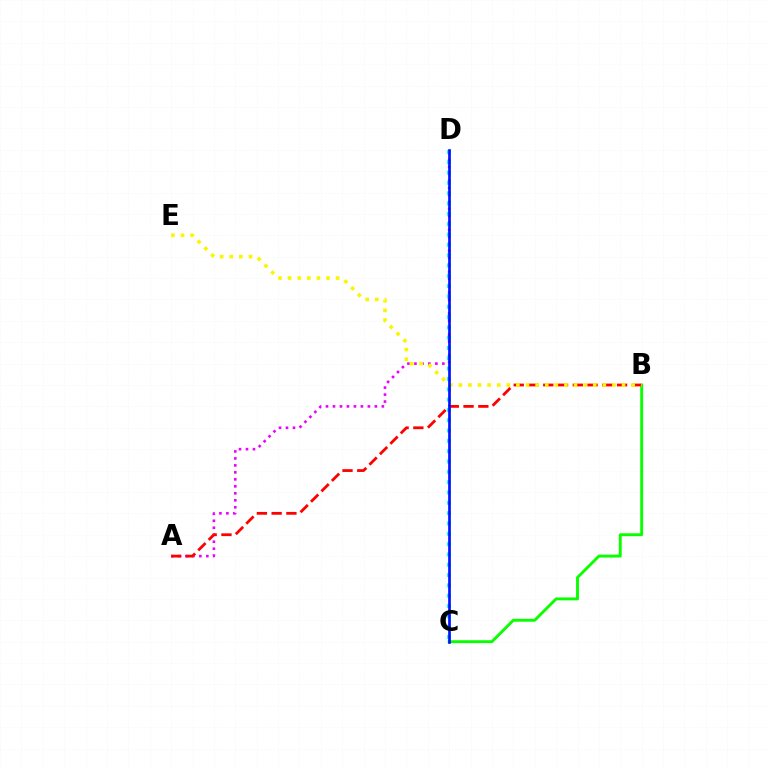{('B', 'C'): [{'color': '#08ff00', 'line_style': 'solid', 'thickness': 2.08}], ('A', 'D'): [{'color': '#ee00ff', 'line_style': 'dotted', 'thickness': 1.9}], ('A', 'B'): [{'color': '#ff0000', 'line_style': 'dashed', 'thickness': 2.01}], ('B', 'E'): [{'color': '#fcf500', 'line_style': 'dotted', 'thickness': 2.61}], ('C', 'D'): [{'color': '#00fff6', 'line_style': 'dotted', 'thickness': 2.8}, {'color': '#0010ff', 'line_style': 'solid', 'thickness': 1.92}]}